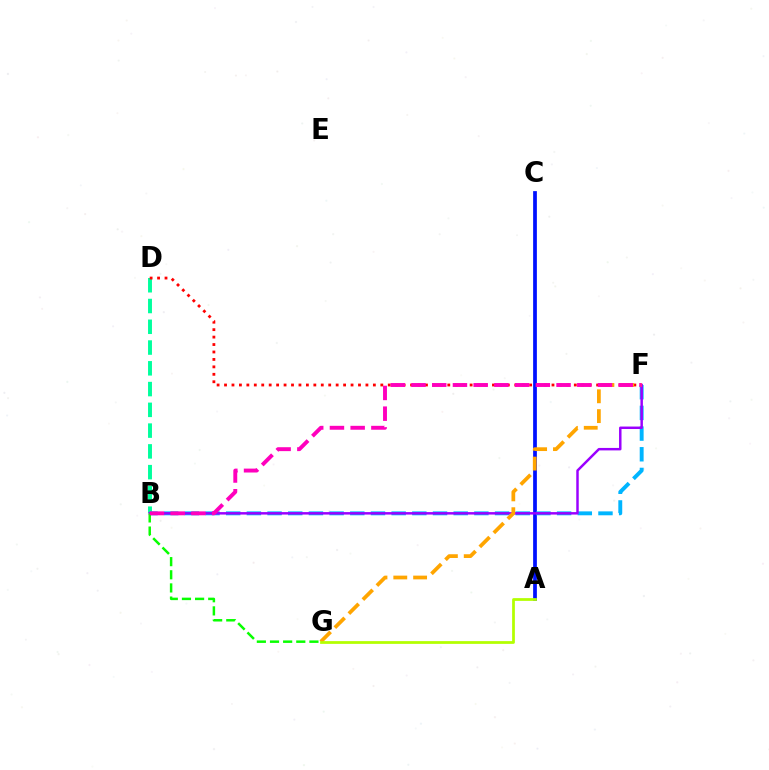{('A', 'C'): [{'color': '#0010ff', 'line_style': 'solid', 'thickness': 2.69}], ('B', 'D'): [{'color': '#00ff9d', 'line_style': 'dashed', 'thickness': 2.82}], ('B', 'F'): [{'color': '#00b5ff', 'line_style': 'dashed', 'thickness': 2.81}, {'color': '#9b00ff', 'line_style': 'solid', 'thickness': 1.78}, {'color': '#ff00bd', 'line_style': 'dashed', 'thickness': 2.82}], ('D', 'F'): [{'color': '#ff0000', 'line_style': 'dotted', 'thickness': 2.02}], ('B', 'G'): [{'color': '#08ff00', 'line_style': 'dashed', 'thickness': 1.79}], ('F', 'G'): [{'color': '#ffa500', 'line_style': 'dashed', 'thickness': 2.69}], ('A', 'G'): [{'color': '#b3ff00', 'line_style': 'solid', 'thickness': 1.98}]}